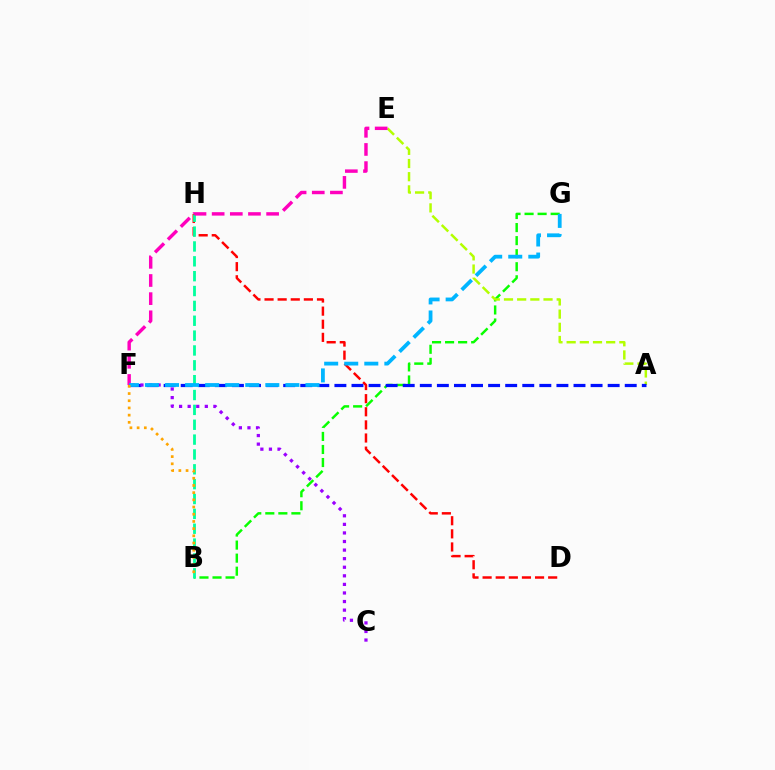{('D', 'H'): [{'color': '#ff0000', 'line_style': 'dashed', 'thickness': 1.78}], ('B', 'G'): [{'color': '#08ff00', 'line_style': 'dashed', 'thickness': 1.77}], ('B', 'H'): [{'color': '#00ff9d', 'line_style': 'dashed', 'thickness': 2.02}], ('A', 'E'): [{'color': '#b3ff00', 'line_style': 'dashed', 'thickness': 1.79}], ('E', 'F'): [{'color': '#ff00bd', 'line_style': 'dashed', 'thickness': 2.47}], ('A', 'F'): [{'color': '#0010ff', 'line_style': 'dashed', 'thickness': 2.32}], ('C', 'F'): [{'color': '#9b00ff', 'line_style': 'dotted', 'thickness': 2.33}], ('F', 'G'): [{'color': '#00b5ff', 'line_style': 'dashed', 'thickness': 2.73}], ('B', 'F'): [{'color': '#ffa500', 'line_style': 'dotted', 'thickness': 1.95}]}